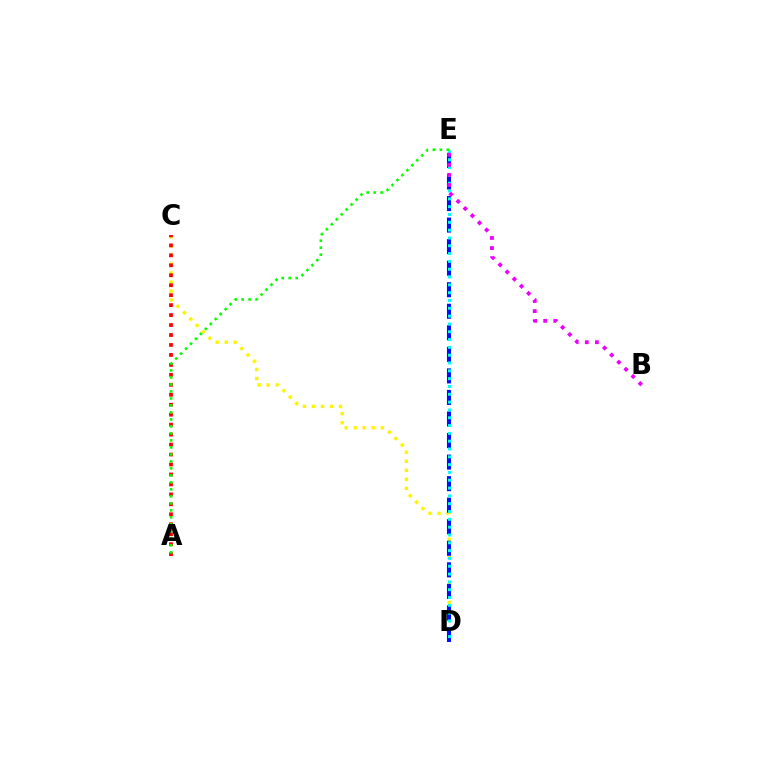{('C', 'D'): [{'color': '#fcf500', 'line_style': 'dotted', 'thickness': 2.45}], ('A', 'C'): [{'color': '#ff0000', 'line_style': 'dotted', 'thickness': 2.71}], ('D', 'E'): [{'color': '#0010ff', 'line_style': 'dashed', 'thickness': 2.93}, {'color': '#00fff6', 'line_style': 'dotted', 'thickness': 2.12}], ('B', 'E'): [{'color': '#ee00ff', 'line_style': 'dotted', 'thickness': 2.74}], ('A', 'E'): [{'color': '#08ff00', 'line_style': 'dotted', 'thickness': 1.9}]}